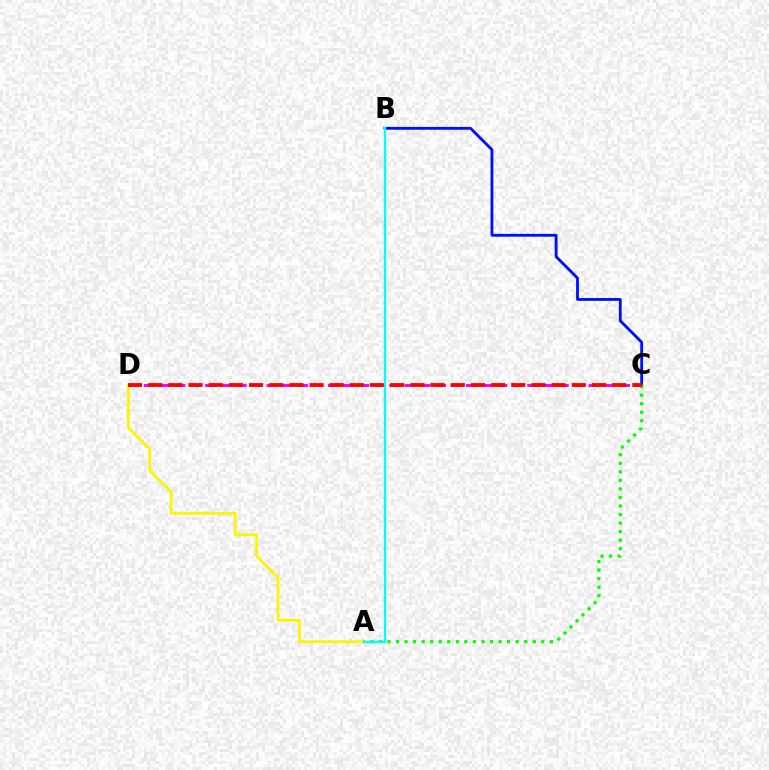{('A', 'D'): [{'color': '#fcf500', 'line_style': 'solid', 'thickness': 2.0}], ('B', 'C'): [{'color': '#0010ff', 'line_style': 'solid', 'thickness': 2.04}], ('C', 'D'): [{'color': '#ee00ff', 'line_style': 'dashed', 'thickness': 2.08}, {'color': '#ff0000', 'line_style': 'dashed', 'thickness': 2.74}], ('A', 'C'): [{'color': '#08ff00', 'line_style': 'dotted', 'thickness': 2.32}], ('A', 'B'): [{'color': '#00fff6', 'line_style': 'solid', 'thickness': 1.64}]}